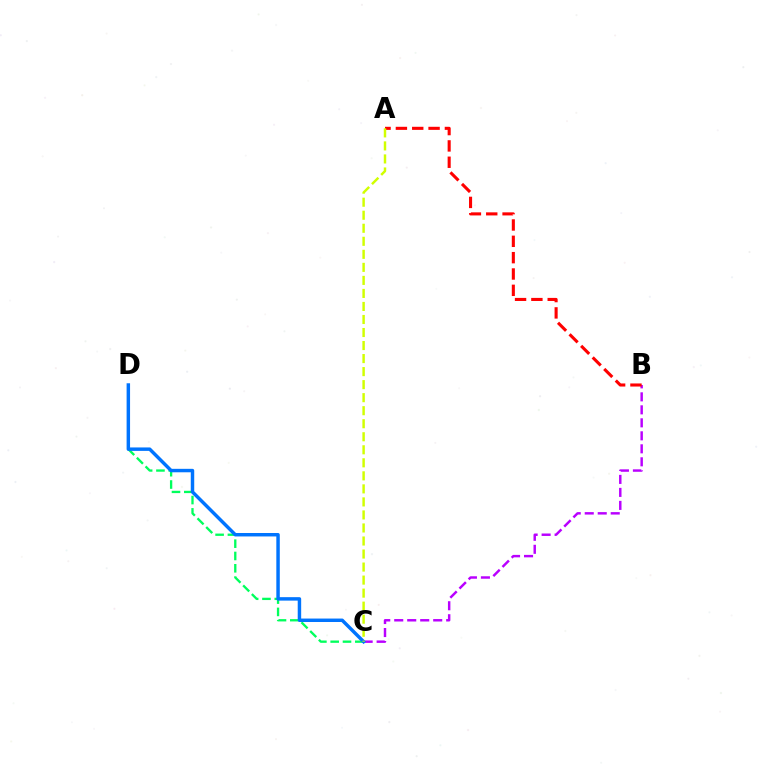{('B', 'C'): [{'color': '#b900ff', 'line_style': 'dashed', 'thickness': 1.77}], ('C', 'D'): [{'color': '#00ff5c', 'line_style': 'dashed', 'thickness': 1.67}, {'color': '#0074ff', 'line_style': 'solid', 'thickness': 2.49}], ('A', 'B'): [{'color': '#ff0000', 'line_style': 'dashed', 'thickness': 2.22}], ('A', 'C'): [{'color': '#d1ff00', 'line_style': 'dashed', 'thickness': 1.77}]}